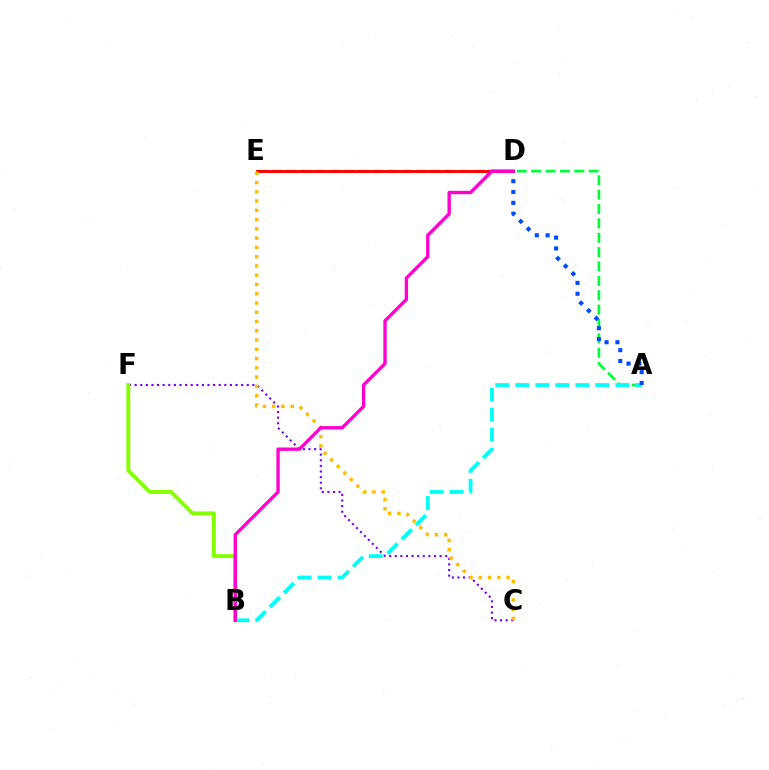{('A', 'E'): [{'color': '#00ff39', 'line_style': 'dashed', 'thickness': 1.95}], ('C', 'F'): [{'color': '#7200ff', 'line_style': 'dotted', 'thickness': 1.52}], ('B', 'F'): [{'color': '#84ff00', 'line_style': 'solid', 'thickness': 2.8}], ('A', 'B'): [{'color': '#00fff6', 'line_style': 'dashed', 'thickness': 2.72}], ('D', 'E'): [{'color': '#ff0000', 'line_style': 'solid', 'thickness': 2.09}], ('A', 'D'): [{'color': '#004bff', 'line_style': 'dotted', 'thickness': 2.94}], ('C', 'E'): [{'color': '#ffbd00', 'line_style': 'dotted', 'thickness': 2.52}], ('B', 'D'): [{'color': '#ff00cf', 'line_style': 'solid', 'thickness': 2.42}]}